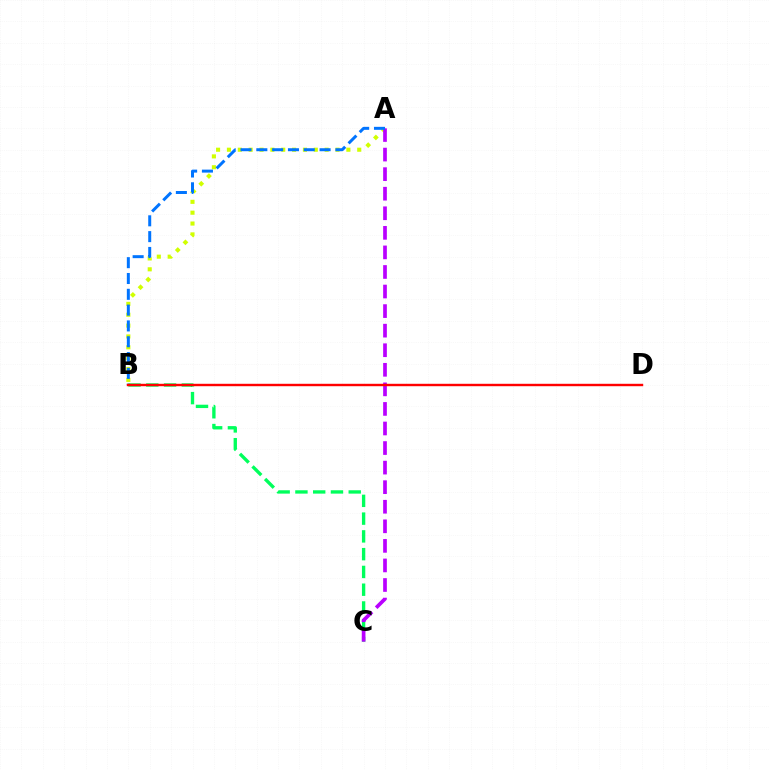{('A', 'B'): [{'color': '#d1ff00', 'line_style': 'dotted', 'thickness': 2.95}, {'color': '#0074ff', 'line_style': 'dashed', 'thickness': 2.15}], ('B', 'C'): [{'color': '#00ff5c', 'line_style': 'dashed', 'thickness': 2.41}], ('A', 'C'): [{'color': '#b900ff', 'line_style': 'dashed', 'thickness': 2.66}], ('B', 'D'): [{'color': '#ff0000', 'line_style': 'solid', 'thickness': 1.74}]}